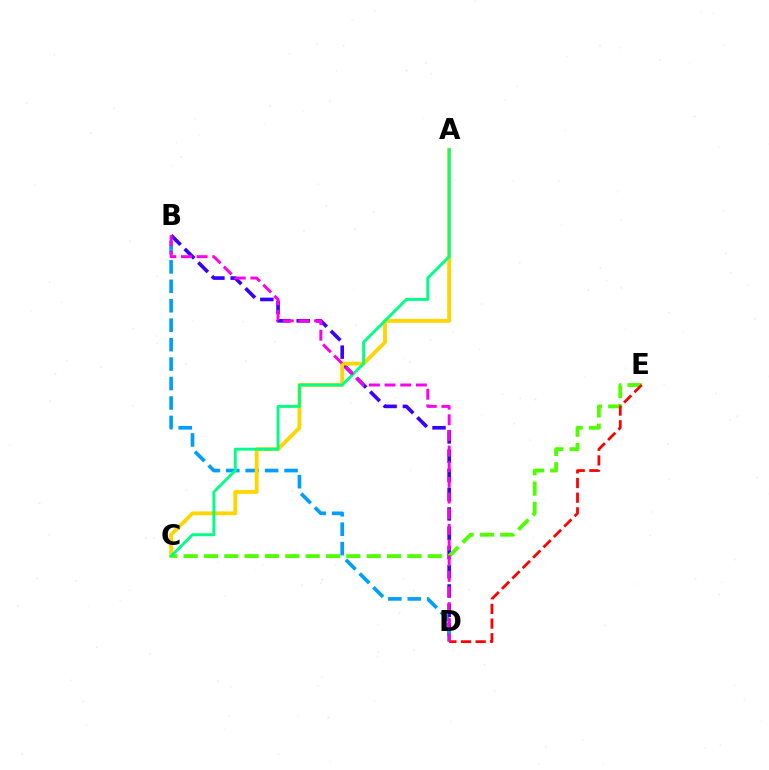{('B', 'D'): [{'color': '#3700ff', 'line_style': 'dashed', 'thickness': 2.62}, {'color': '#009eff', 'line_style': 'dashed', 'thickness': 2.64}, {'color': '#ff00ed', 'line_style': 'dashed', 'thickness': 2.13}], ('C', 'E'): [{'color': '#4fff00', 'line_style': 'dashed', 'thickness': 2.76}], ('D', 'E'): [{'color': '#ff0000', 'line_style': 'dashed', 'thickness': 1.99}], ('A', 'C'): [{'color': '#ffd500', 'line_style': 'solid', 'thickness': 2.75}, {'color': '#00ff86', 'line_style': 'solid', 'thickness': 2.09}]}